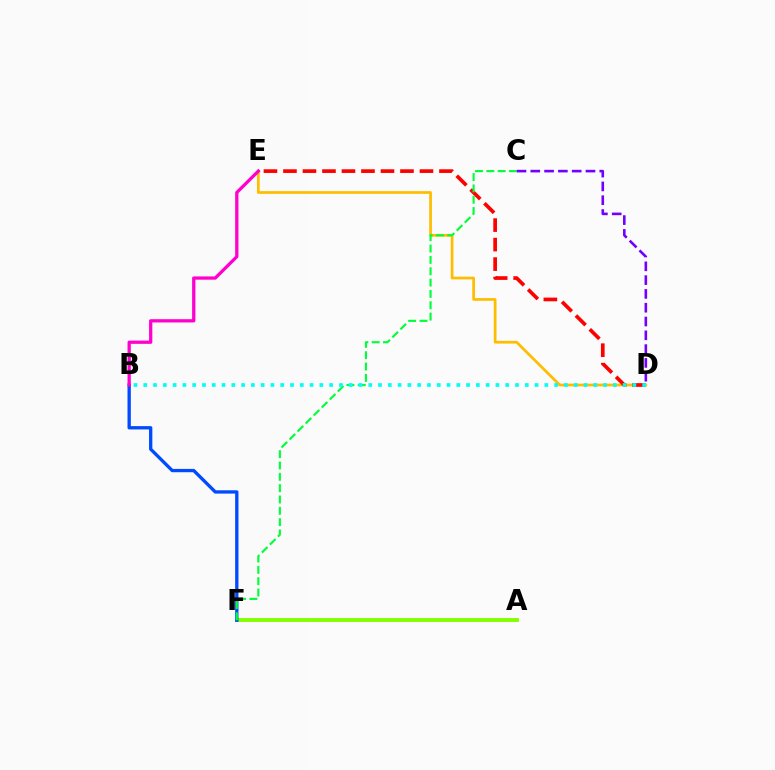{('A', 'F'): [{'color': '#84ff00', 'line_style': 'solid', 'thickness': 2.8}], ('D', 'E'): [{'color': '#ffbd00', 'line_style': 'solid', 'thickness': 1.96}, {'color': '#ff0000', 'line_style': 'dashed', 'thickness': 2.65}], ('B', 'F'): [{'color': '#004bff', 'line_style': 'solid', 'thickness': 2.39}], ('C', 'F'): [{'color': '#00ff39', 'line_style': 'dashed', 'thickness': 1.54}], ('B', 'D'): [{'color': '#00fff6', 'line_style': 'dotted', 'thickness': 2.66}], ('B', 'E'): [{'color': '#ff00cf', 'line_style': 'solid', 'thickness': 2.35}], ('C', 'D'): [{'color': '#7200ff', 'line_style': 'dashed', 'thickness': 1.87}]}